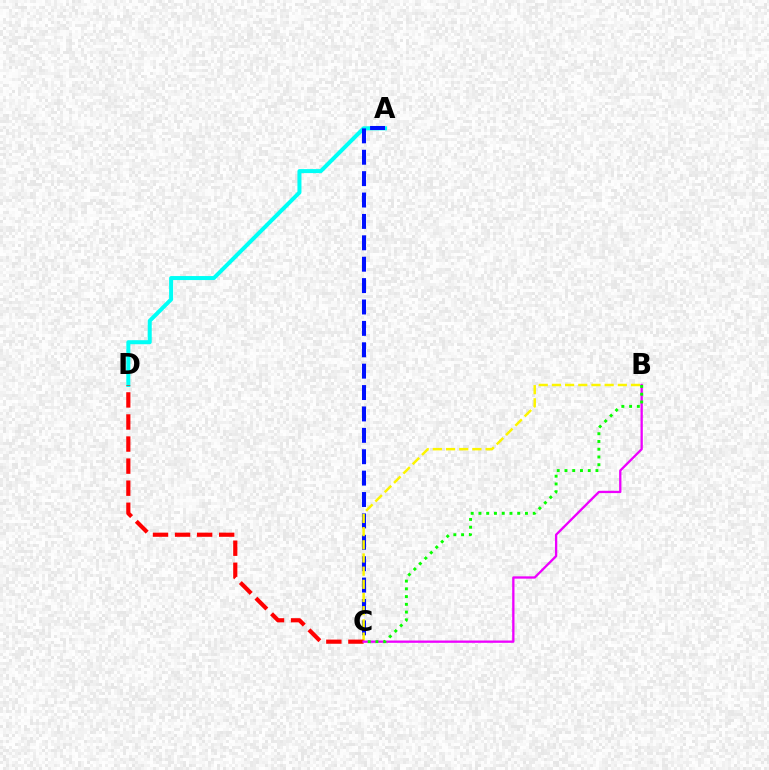{('A', 'D'): [{'color': '#00fff6', 'line_style': 'solid', 'thickness': 2.89}], ('A', 'C'): [{'color': '#0010ff', 'line_style': 'dashed', 'thickness': 2.91}], ('B', 'C'): [{'color': '#fcf500', 'line_style': 'dashed', 'thickness': 1.79}, {'color': '#ee00ff', 'line_style': 'solid', 'thickness': 1.66}, {'color': '#08ff00', 'line_style': 'dotted', 'thickness': 2.11}], ('C', 'D'): [{'color': '#ff0000', 'line_style': 'dashed', 'thickness': 3.0}]}